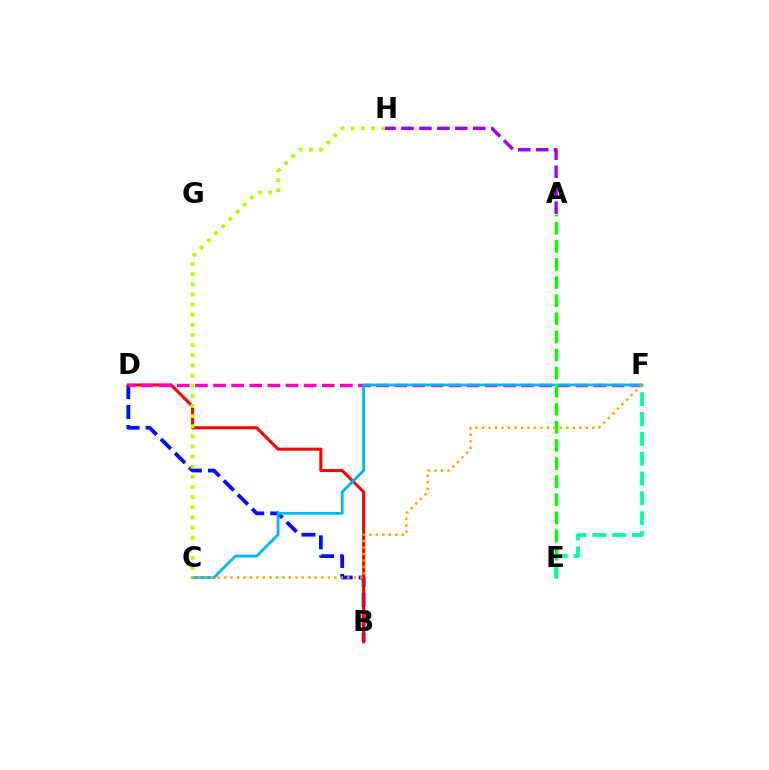{('B', 'D'): [{'color': '#0010ff', 'line_style': 'dashed', 'thickness': 2.72}, {'color': '#ff0000', 'line_style': 'solid', 'thickness': 2.2}], ('D', 'F'): [{'color': '#ff00bd', 'line_style': 'dashed', 'thickness': 2.46}], ('C', 'F'): [{'color': '#00b5ff', 'line_style': 'solid', 'thickness': 1.98}, {'color': '#ffa500', 'line_style': 'dotted', 'thickness': 1.76}], ('C', 'H'): [{'color': '#b3ff00', 'line_style': 'dotted', 'thickness': 2.75}], ('A', 'E'): [{'color': '#08ff00', 'line_style': 'dashed', 'thickness': 2.46}], ('E', 'F'): [{'color': '#00ff9d', 'line_style': 'dashed', 'thickness': 2.7}], ('A', 'H'): [{'color': '#9b00ff', 'line_style': 'dashed', 'thickness': 2.44}]}